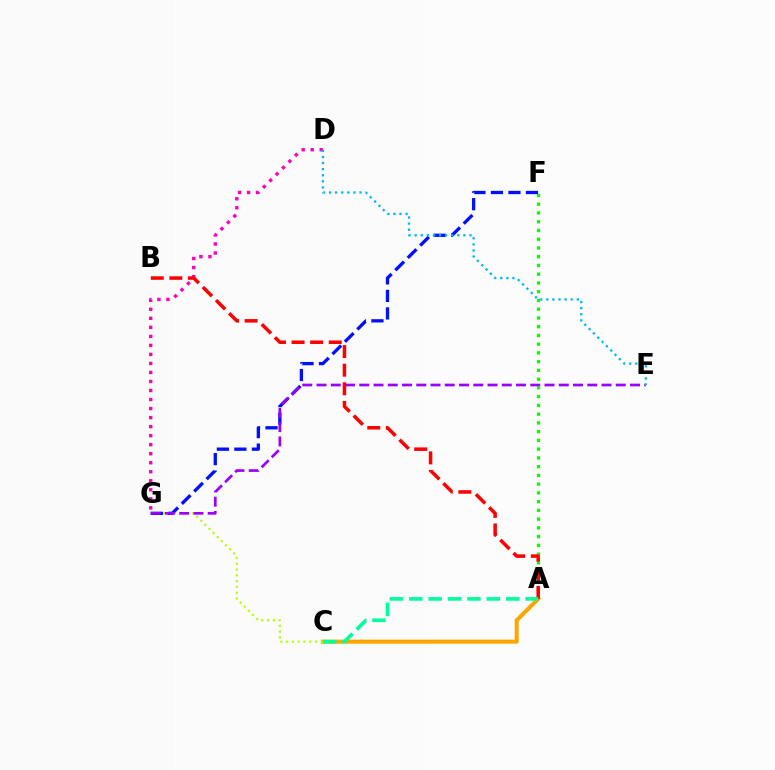{('A', 'F'): [{'color': '#08ff00', 'line_style': 'dotted', 'thickness': 2.38}], ('A', 'C'): [{'color': '#ffa500', 'line_style': 'solid', 'thickness': 2.9}, {'color': '#00ff9d', 'line_style': 'dashed', 'thickness': 2.63}], ('C', 'G'): [{'color': '#b3ff00', 'line_style': 'dotted', 'thickness': 1.57}], ('F', 'G'): [{'color': '#0010ff', 'line_style': 'dashed', 'thickness': 2.38}], ('E', 'G'): [{'color': '#9b00ff', 'line_style': 'dashed', 'thickness': 1.94}], ('D', 'G'): [{'color': '#ff00bd', 'line_style': 'dotted', 'thickness': 2.45}], ('A', 'B'): [{'color': '#ff0000', 'line_style': 'dashed', 'thickness': 2.52}], ('D', 'E'): [{'color': '#00b5ff', 'line_style': 'dotted', 'thickness': 1.66}]}